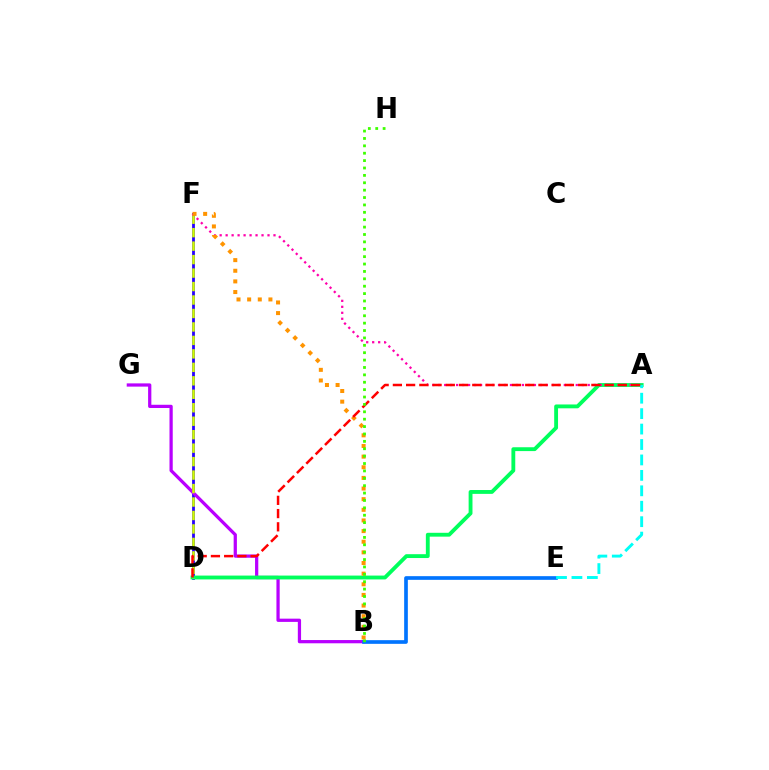{('D', 'F'): [{'color': '#2500ff', 'line_style': 'solid', 'thickness': 2.01}, {'color': '#d1ff00', 'line_style': 'dashed', 'thickness': 1.83}], ('B', 'G'): [{'color': '#b900ff', 'line_style': 'solid', 'thickness': 2.33}], ('A', 'D'): [{'color': '#00ff5c', 'line_style': 'solid', 'thickness': 2.77}, {'color': '#ff0000', 'line_style': 'dashed', 'thickness': 1.8}], ('B', 'E'): [{'color': '#0074ff', 'line_style': 'solid', 'thickness': 2.64}], ('A', 'F'): [{'color': '#ff00ac', 'line_style': 'dotted', 'thickness': 1.63}], ('B', 'F'): [{'color': '#ff9400', 'line_style': 'dotted', 'thickness': 2.89}], ('A', 'E'): [{'color': '#00fff6', 'line_style': 'dashed', 'thickness': 2.1}], ('B', 'H'): [{'color': '#3dff00', 'line_style': 'dotted', 'thickness': 2.01}]}